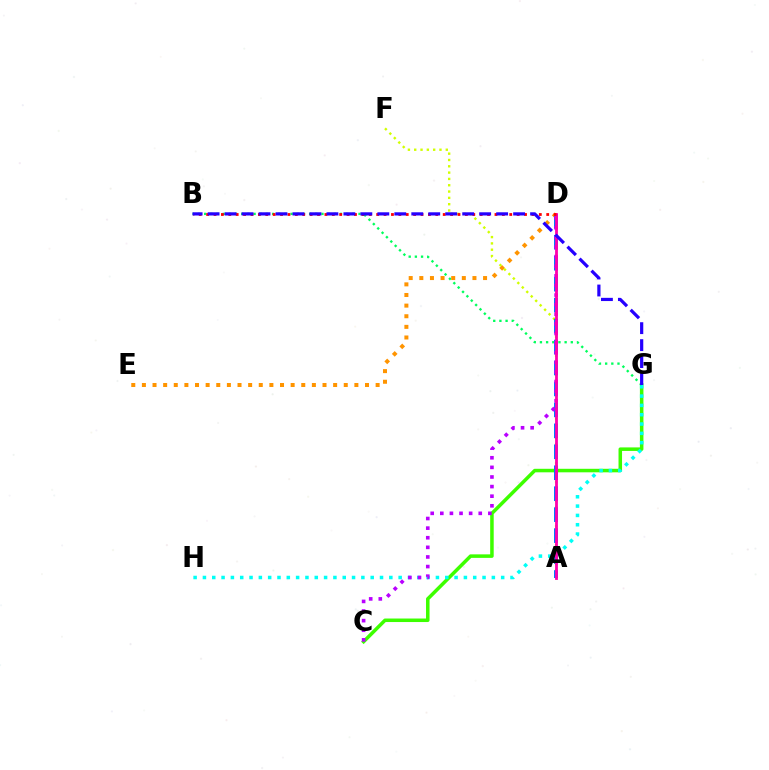{('C', 'G'): [{'color': '#3dff00', 'line_style': 'solid', 'thickness': 2.53}], ('G', 'H'): [{'color': '#00fff6', 'line_style': 'dotted', 'thickness': 2.53}], ('B', 'G'): [{'color': '#00ff5c', 'line_style': 'dotted', 'thickness': 1.68}, {'color': '#2500ff', 'line_style': 'dashed', 'thickness': 2.31}], ('D', 'E'): [{'color': '#ff9400', 'line_style': 'dotted', 'thickness': 2.89}], ('A', 'F'): [{'color': '#d1ff00', 'line_style': 'dotted', 'thickness': 1.72}], ('A', 'D'): [{'color': '#0074ff', 'line_style': 'dashed', 'thickness': 2.85}, {'color': '#ff00ac', 'line_style': 'solid', 'thickness': 2.02}], ('C', 'D'): [{'color': '#b900ff', 'line_style': 'dotted', 'thickness': 2.61}], ('B', 'D'): [{'color': '#ff0000', 'line_style': 'dotted', 'thickness': 2.01}]}